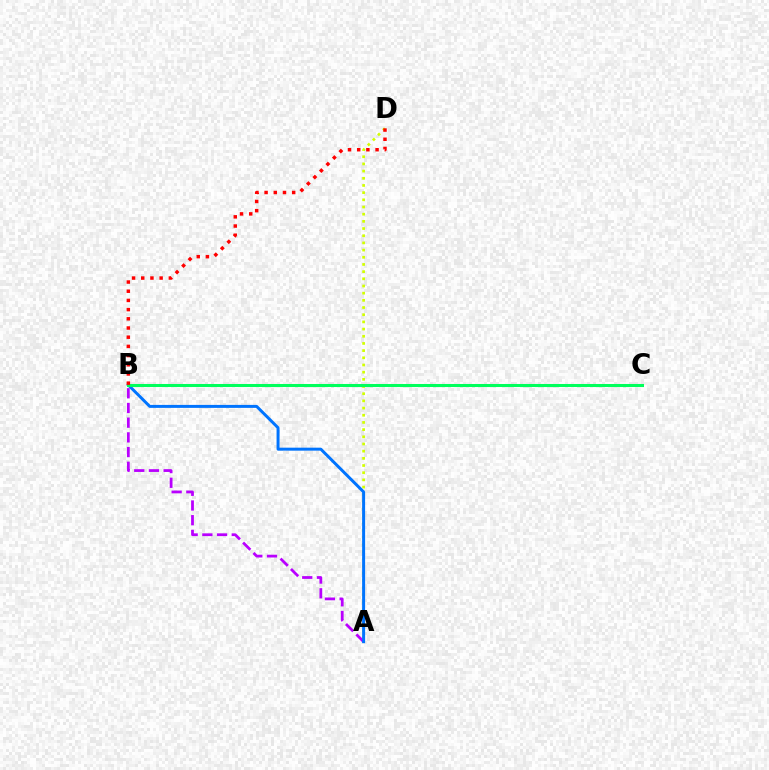{('A', 'D'): [{'color': '#d1ff00', 'line_style': 'dotted', 'thickness': 1.95}], ('A', 'B'): [{'color': '#b900ff', 'line_style': 'dashed', 'thickness': 2.0}, {'color': '#0074ff', 'line_style': 'solid', 'thickness': 2.15}], ('B', 'C'): [{'color': '#00ff5c', 'line_style': 'solid', 'thickness': 2.19}], ('B', 'D'): [{'color': '#ff0000', 'line_style': 'dotted', 'thickness': 2.5}]}